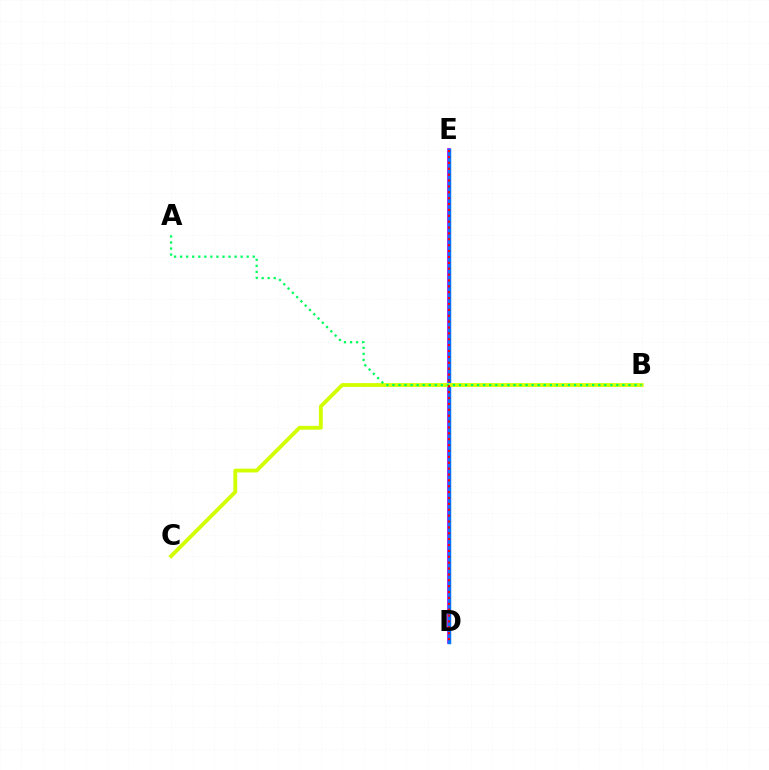{('D', 'E'): [{'color': '#b900ff', 'line_style': 'solid', 'thickness': 2.65}, {'color': '#0074ff', 'line_style': 'solid', 'thickness': 2.49}, {'color': '#ff0000', 'line_style': 'dotted', 'thickness': 1.6}], ('B', 'C'): [{'color': '#d1ff00', 'line_style': 'solid', 'thickness': 2.76}], ('A', 'B'): [{'color': '#00ff5c', 'line_style': 'dotted', 'thickness': 1.64}]}